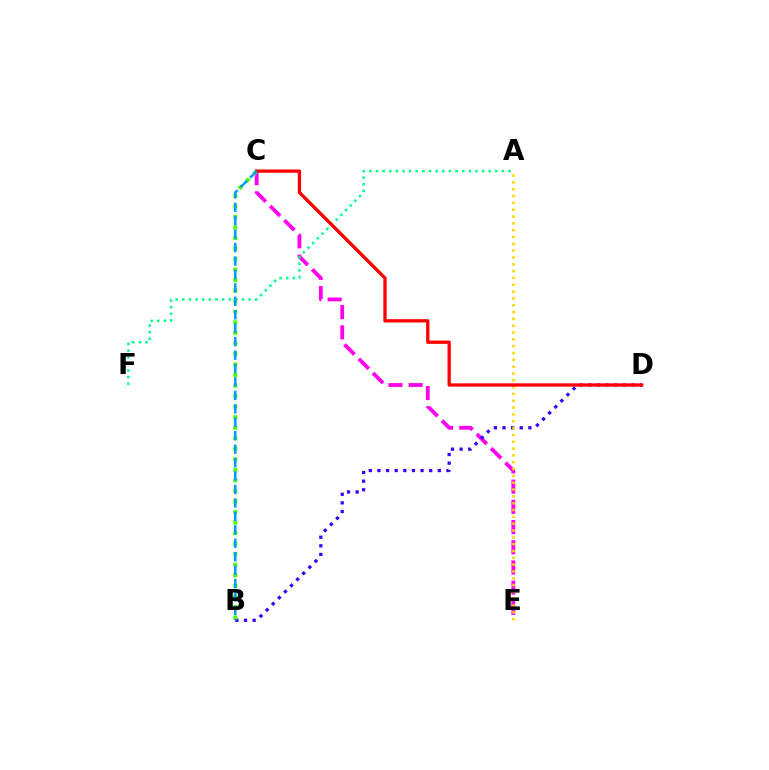{('C', 'E'): [{'color': '#ff00ed', 'line_style': 'dashed', 'thickness': 2.75}], ('B', 'D'): [{'color': '#3700ff', 'line_style': 'dotted', 'thickness': 2.34}], ('A', 'F'): [{'color': '#00ff86', 'line_style': 'dotted', 'thickness': 1.8}], ('B', 'C'): [{'color': '#4fff00', 'line_style': 'dotted', 'thickness': 2.86}, {'color': '#009eff', 'line_style': 'dashed', 'thickness': 1.83}], ('A', 'E'): [{'color': '#ffd500', 'line_style': 'dotted', 'thickness': 1.85}], ('C', 'D'): [{'color': '#ff0000', 'line_style': 'solid', 'thickness': 2.37}]}